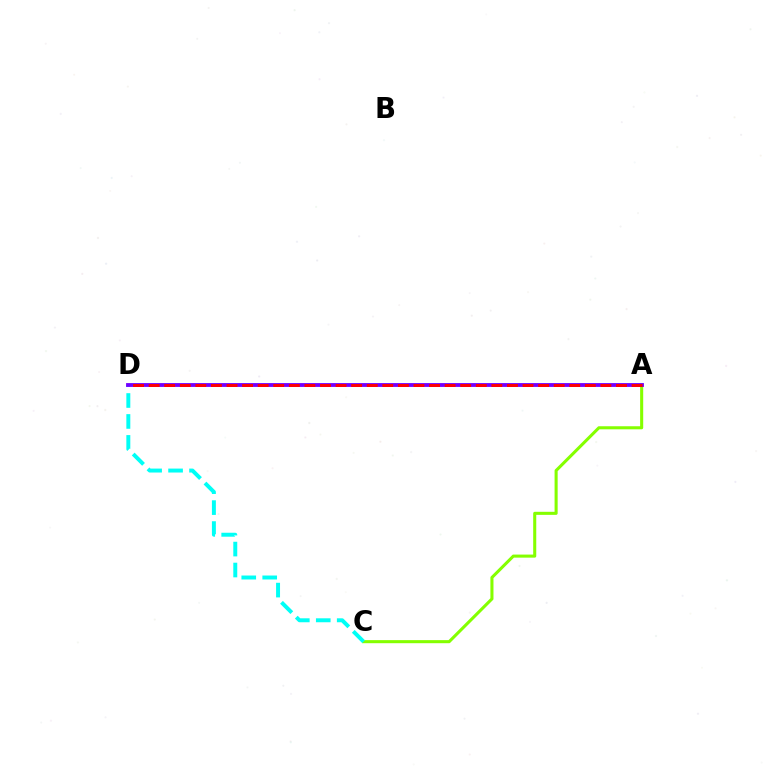{('A', 'C'): [{'color': '#84ff00', 'line_style': 'solid', 'thickness': 2.21}], ('C', 'D'): [{'color': '#00fff6', 'line_style': 'dashed', 'thickness': 2.85}], ('A', 'D'): [{'color': '#7200ff', 'line_style': 'solid', 'thickness': 2.75}, {'color': '#ff0000', 'line_style': 'dashed', 'thickness': 2.12}]}